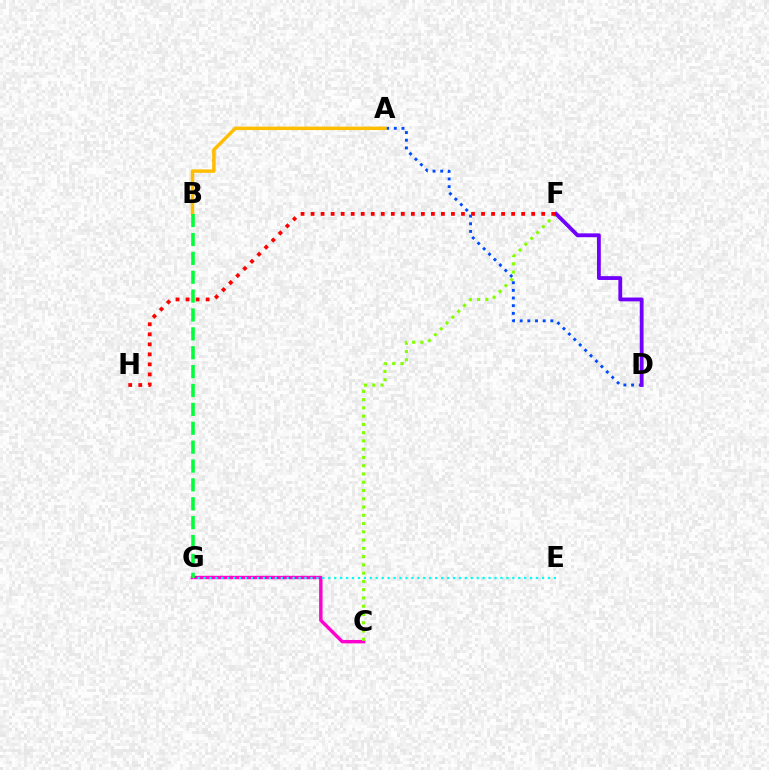{('C', 'G'): [{'color': '#ff00cf', 'line_style': 'solid', 'thickness': 2.45}], ('A', 'D'): [{'color': '#004bff', 'line_style': 'dotted', 'thickness': 2.08}], ('A', 'B'): [{'color': '#ffbd00', 'line_style': 'solid', 'thickness': 2.48}], ('C', 'F'): [{'color': '#84ff00', 'line_style': 'dotted', 'thickness': 2.25}], ('D', 'F'): [{'color': '#7200ff', 'line_style': 'solid', 'thickness': 2.75}], ('B', 'G'): [{'color': '#00ff39', 'line_style': 'dashed', 'thickness': 2.56}], ('F', 'H'): [{'color': '#ff0000', 'line_style': 'dotted', 'thickness': 2.72}], ('E', 'G'): [{'color': '#00fff6', 'line_style': 'dotted', 'thickness': 1.61}]}